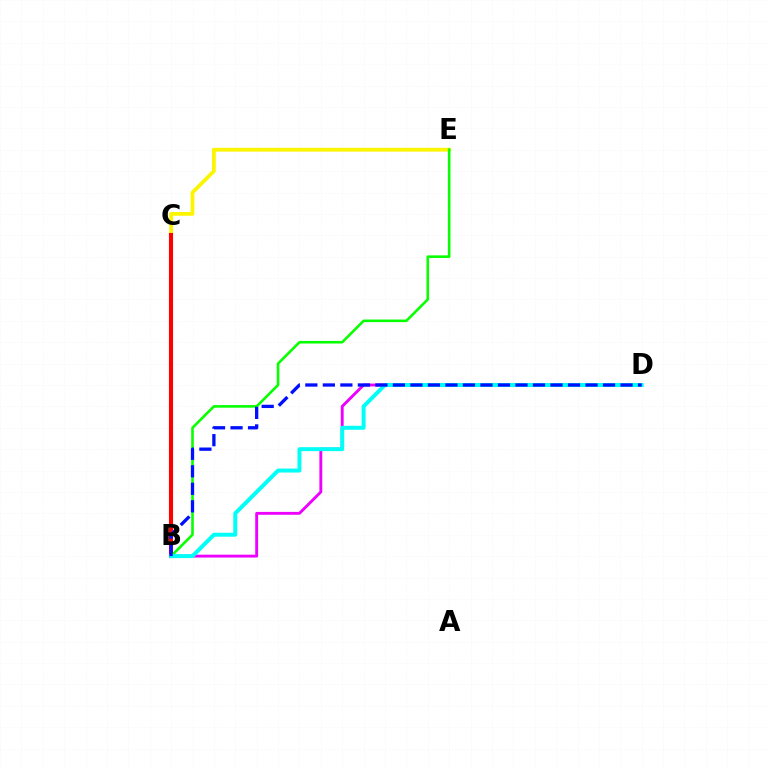{('C', 'E'): [{'color': '#fcf500', 'line_style': 'solid', 'thickness': 2.72}], ('B', 'D'): [{'color': '#ee00ff', 'line_style': 'solid', 'thickness': 2.07}, {'color': '#00fff6', 'line_style': 'solid', 'thickness': 2.85}, {'color': '#0010ff', 'line_style': 'dashed', 'thickness': 2.38}], ('B', 'C'): [{'color': '#ff0000', 'line_style': 'solid', 'thickness': 2.95}], ('B', 'E'): [{'color': '#08ff00', 'line_style': 'solid', 'thickness': 1.87}]}